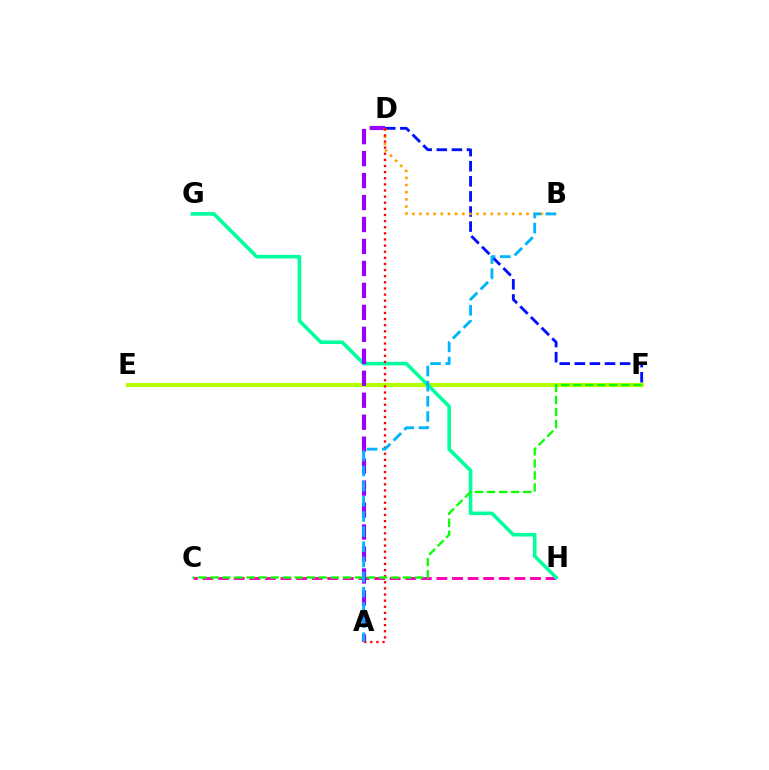{('C', 'H'): [{'color': '#ff00bd', 'line_style': 'dashed', 'thickness': 2.12}], ('E', 'F'): [{'color': '#b3ff00', 'line_style': 'solid', 'thickness': 2.99}], ('D', 'F'): [{'color': '#0010ff', 'line_style': 'dashed', 'thickness': 2.05}], ('G', 'H'): [{'color': '#00ff9d', 'line_style': 'solid', 'thickness': 2.59}], ('A', 'D'): [{'color': '#9b00ff', 'line_style': 'dashed', 'thickness': 2.98}, {'color': '#ff0000', 'line_style': 'dotted', 'thickness': 1.66}], ('B', 'D'): [{'color': '#ffa500', 'line_style': 'dotted', 'thickness': 1.94}], ('C', 'F'): [{'color': '#08ff00', 'line_style': 'dashed', 'thickness': 1.64}], ('A', 'B'): [{'color': '#00b5ff', 'line_style': 'dashed', 'thickness': 2.06}]}